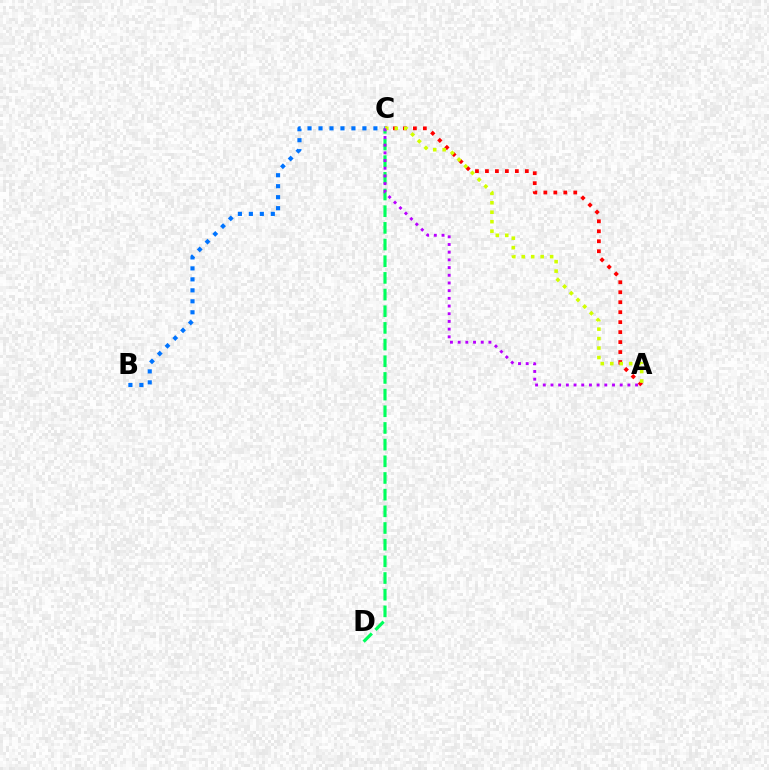{('A', 'C'): [{'color': '#ff0000', 'line_style': 'dotted', 'thickness': 2.71}, {'color': '#d1ff00', 'line_style': 'dotted', 'thickness': 2.57}, {'color': '#b900ff', 'line_style': 'dotted', 'thickness': 2.09}], ('B', 'C'): [{'color': '#0074ff', 'line_style': 'dotted', 'thickness': 2.98}], ('C', 'D'): [{'color': '#00ff5c', 'line_style': 'dashed', 'thickness': 2.27}]}